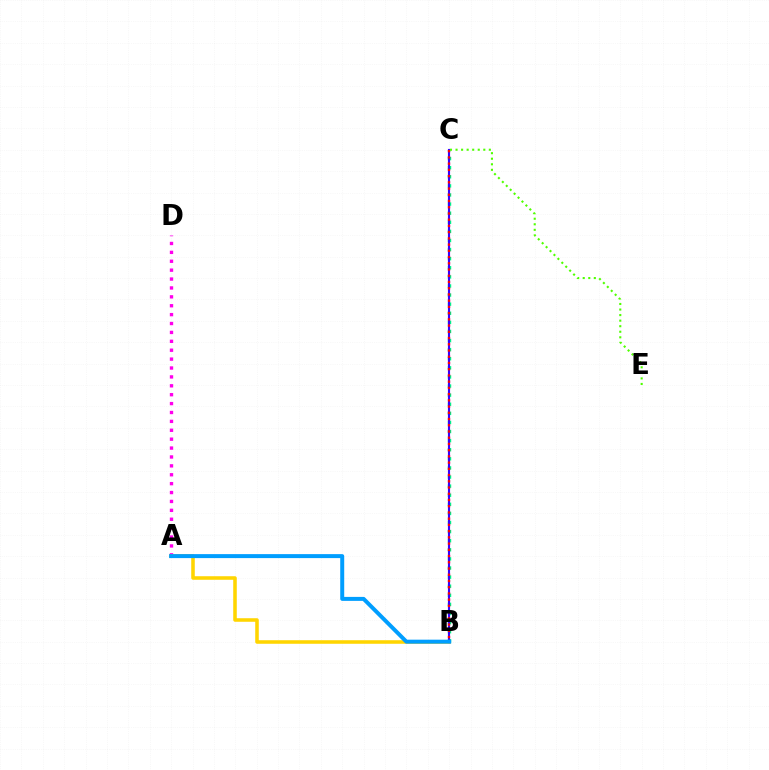{('A', 'D'): [{'color': '#ff00ed', 'line_style': 'dotted', 'thickness': 2.42}], ('A', 'B'): [{'color': '#ffd500', 'line_style': 'solid', 'thickness': 2.56}, {'color': '#009eff', 'line_style': 'solid', 'thickness': 2.87}], ('B', 'C'): [{'color': '#00ff86', 'line_style': 'dotted', 'thickness': 2.47}, {'color': '#3700ff', 'line_style': 'solid', 'thickness': 1.54}, {'color': '#ff0000', 'line_style': 'dotted', 'thickness': 1.69}], ('C', 'E'): [{'color': '#4fff00', 'line_style': 'dotted', 'thickness': 1.51}]}